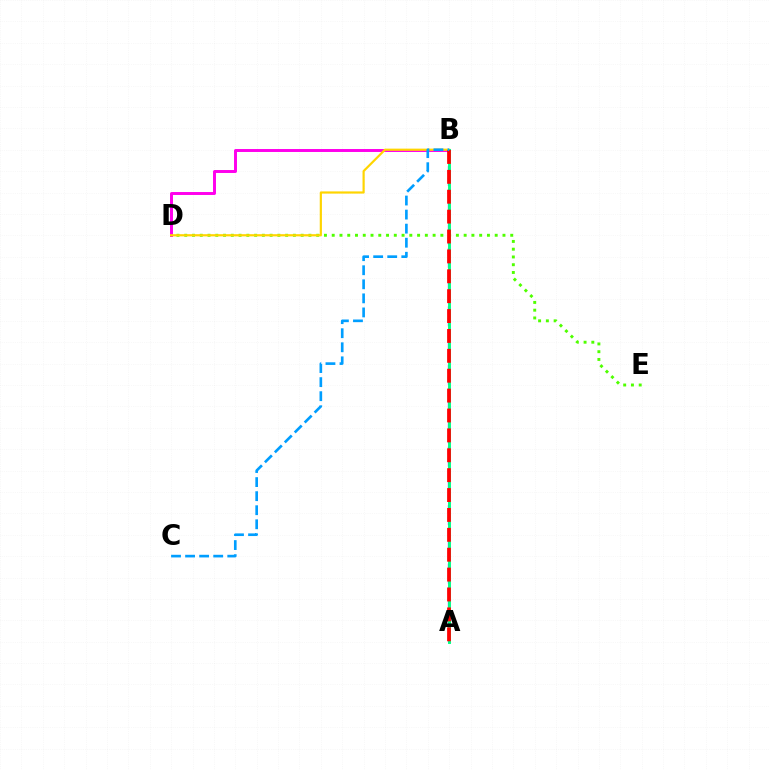{('D', 'E'): [{'color': '#4fff00', 'line_style': 'dotted', 'thickness': 2.11}], ('A', 'B'): [{'color': '#3700ff', 'line_style': 'dashed', 'thickness': 1.59}, {'color': '#00ff86', 'line_style': 'solid', 'thickness': 2.11}, {'color': '#ff0000', 'line_style': 'dashed', 'thickness': 2.7}], ('B', 'D'): [{'color': '#ff00ed', 'line_style': 'solid', 'thickness': 2.13}, {'color': '#ffd500', 'line_style': 'solid', 'thickness': 1.57}], ('B', 'C'): [{'color': '#009eff', 'line_style': 'dashed', 'thickness': 1.91}]}